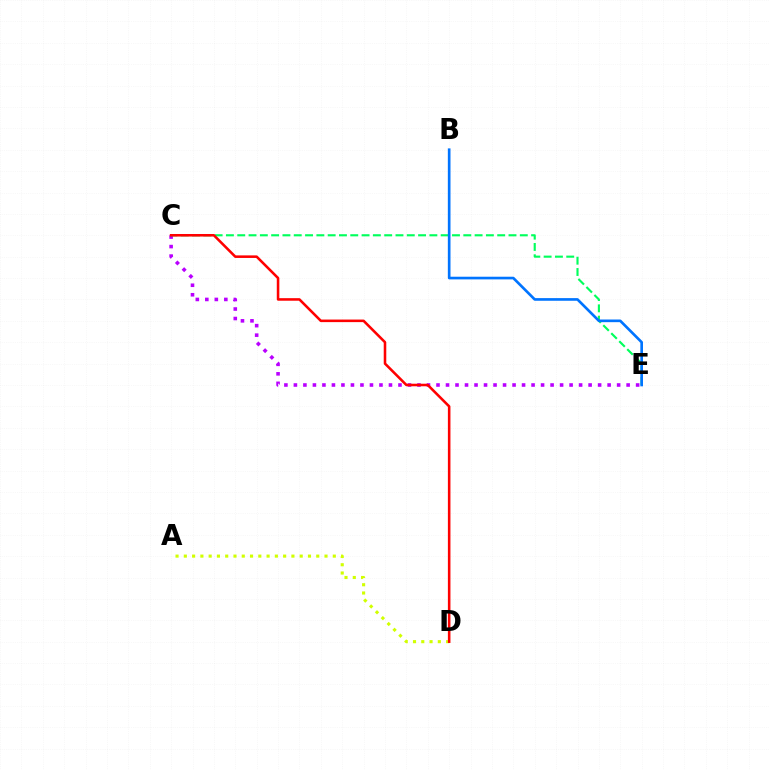{('C', 'E'): [{'color': '#b900ff', 'line_style': 'dotted', 'thickness': 2.58}, {'color': '#00ff5c', 'line_style': 'dashed', 'thickness': 1.54}], ('A', 'D'): [{'color': '#d1ff00', 'line_style': 'dotted', 'thickness': 2.25}], ('C', 'D'): [{'color': '#ff0000', 'line_style': 'solid', 'thickness': 1.85}], ('B', 'E'): [{'color': '#0074ff', 'line_style': 'solid', 'thickness': 1.92}]}